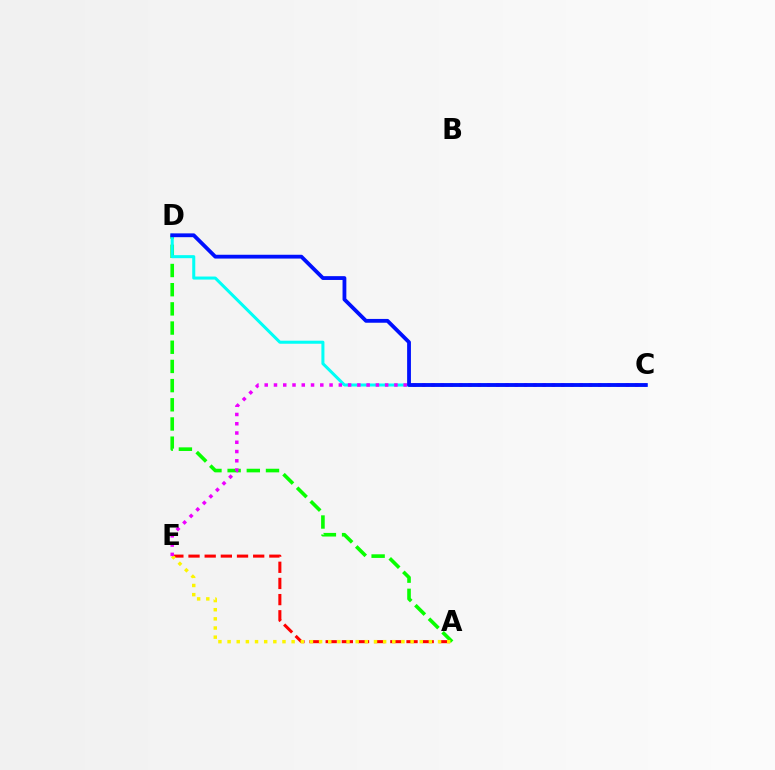{('A', 'D'): [{'color': '#08ff00', 'line_style': 'dashed', 'thickness': 2.61}], ('A', 'E'): [{'color': '#ff0000', 'line_style': 'dashed', 'thickness': 2.2}, {'color': '#fcf500', 'line_style': 'dotted', 'thickness': 2.49}], ('C', 'D'): [{'color': '#00fff6', 'line_style': 'solid', 'thickness': 2.19}, {'color': '#0010ff', 'line_style': 'solid', 'thickness': 2.74}], ('C', 'E'): [{'color': '#ee00ff', 'line_style': 'dotted', 'thickness': 2.52}]}